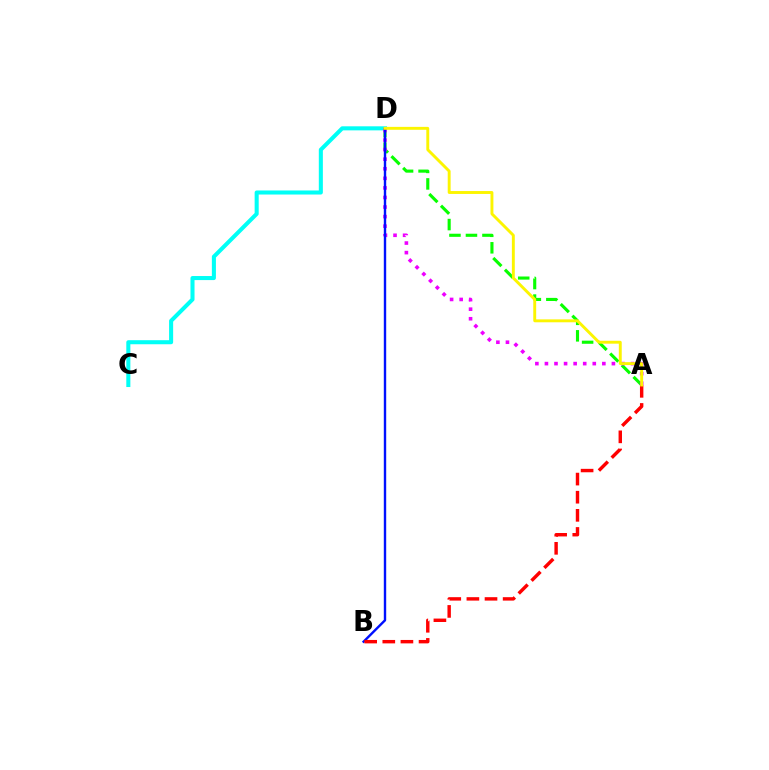{('C', 'D'): [{'color': '#00fff6', 'line_style': 'solid', 'thickness': 2.92}], ('A', 'D'): [{'color': '#08ff00', 'line_style': 'dashed', 'thickness': 2.24}, {'color': '#ee00ff', 'line_style': 'dotted', 'thickness': 2.6}, {'color': '#fcf500', 'line_style': 'solid', 'thickness': 2.09}], ('B', 'D'): [{'color': '#0010ff', 'line_style': 'solid', 'thickness': 1.72}], ('A', 'B'): [{'color': '#ff0000', 'line_style': 'dashed', 'thickness': 2.46}]}